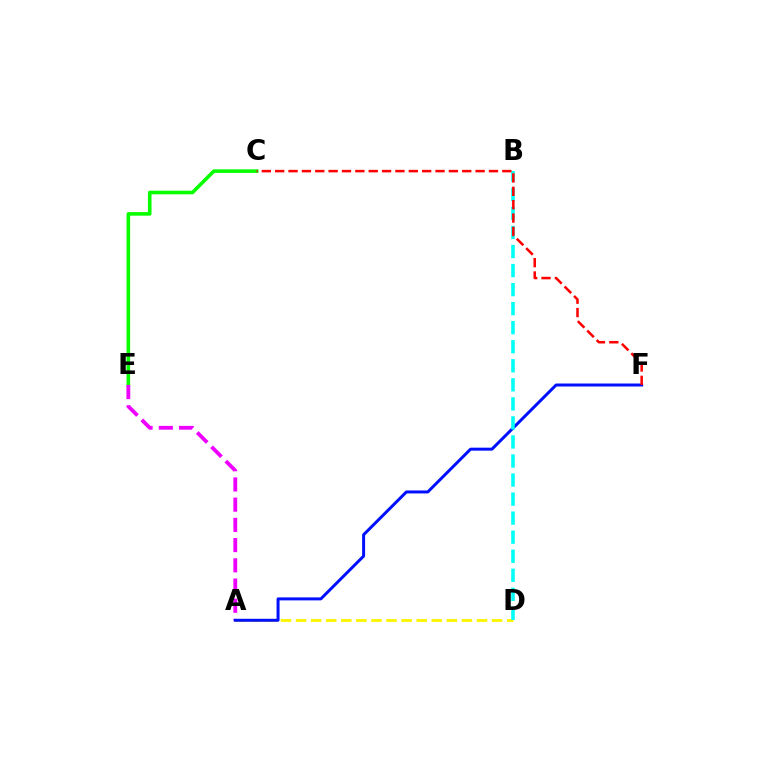{('C', 'E'): [{'color': '#08ff00', 'line_style': 'solid', 'thickness': 2.59}], ('A', 'D'): [{'color': '#fcf500', 'line_style': 'dashed', 'thickness': 2.05}], ('A', 'E'): [{'color': '#ee00ff', 'line_style': 'dashed', 'thickness': 2.75}], ('A', 'F'): [{'color': '#0010ff', 'line_style': 'solid', 'thickness': 2.15}], ('B', 'D'): [{'color': '#00fff6', 'line_style': 'dashed', 'thickness': 2.59}], ('C', 'F'): [{'color': '#ff0000', 'line_style': 'dashed', 'thickness': 1.82}]}